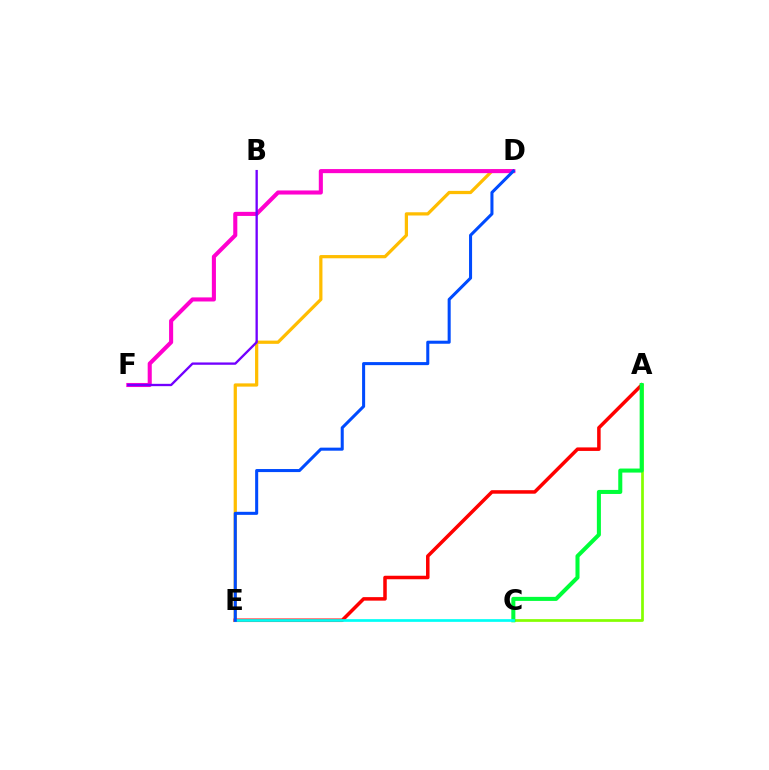{('D', 'E'): [{'color': '#ffbd00', 'line_style': 'solid', 'thickness': 2.33}, {'color': '#004bff', 'line_style': 'solid', 'thickness': 2.19}], ('A', 'E'): [{'color': '#ff0000', 'line_style': 'solid', 'thickness': 2.53}], ('A', 'C'): [{'color': '#84ff00', 'line_style': 'solid', 'thickness': 1.96}, {'color': '#00ff39', 'line_style': 'solid', 'thickness': 2.91}], ('C', 'E'): [{'color': '#00fff6', 'line_style': 'solid', 'thickness': 1.95}], ('D', 'F'): [{'color': '#ff00cf', 'line_style': 'solid', 'thickness': 2.94}], ('B', 'F'): [{'color': '#7200ff', 'line_style': 'solid', 'thickness': 1.67}]}